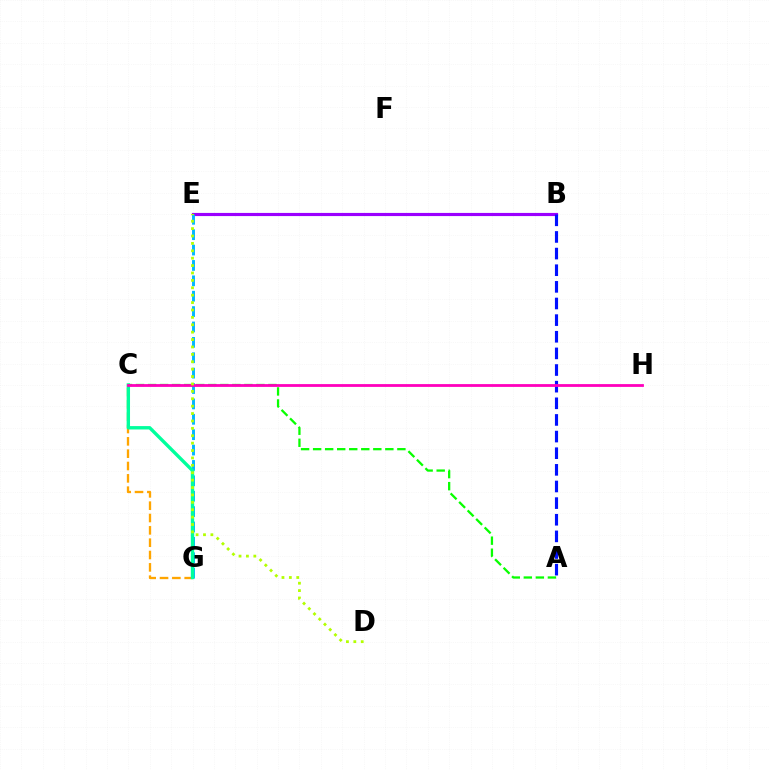{('C', 'G'): [{'color': '#ffa500', 'line_style': 'dashed', 'thickness': 1.68}, {'color': '#00ff9d', 'line_style': 'solid', 'thickness': 2.44}], ('B', 'E'): [{'color': '#ff0000', 'line_style': 'dashed', 'thickness': 1.86}, {'color': '#9b00ff', 'line_style': 'solid', 'thickness': 2.27}], ('E', 'G'): [{'color': '#00b5ff', 'line_style': 'dashed', 'thickness': 2.09}], ('A', 'B'): [{'color': '#0010ff', 'line_style': 'dashed', 'thickness': 2.26}], ('A', 'C'): [{'color': '#08ff00', 'line_style': 'dashed', 'thickness': 1.64}], ('C', 'H'): [{'color': '#ff00bd', 'line_style': 'solid', 'thickness': 2.01}], ('D', 'E'): [{'color': '#b3ff00', 'line_style': 'dotted', 'thickness': 2.01}]}